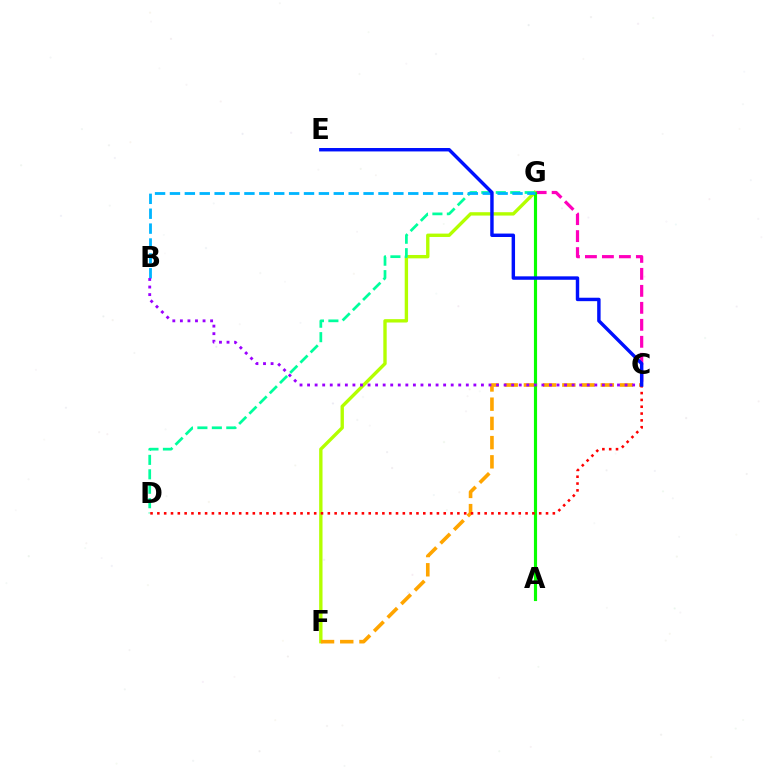{('C', 'G'): [{'color': '#ff00bd', 'line_style': 'dashed', 'thickness': 2.31}], ('F', 'G'): [{'color': '#b3ff00', 'line_style': 'solid', 'thickness': 2.42}], ('C', 'F'): [{'color': '#ffa500', 'line_style': 'dashed', 'thickness': 2.61}], ('A', 'G'): [{'color': '#08ff00', 'line_style': 'solid', 'thickness': 2.26}], ('D', 'G'): [{'color': '#00ff9d', 'line_style': 'dashed', 'thickness': 1.96}], ('B', 'G'): [{'color': '#00b5ff', 'line_style': 'dashed', 'thickness': 2.02}], ('B', 'C'): [{'color': '#9b00ff', 'line_style': 'dotted', 'thickness': 2.05}], ('C', 'D'): [{'color': '#ff0000', 'line_style': 'dotted', 'thickness': 1.85}], ('C', 'E'): [{'color': '#0010ff', 'line_style': 'solid', 'thickness': 2.47}]}